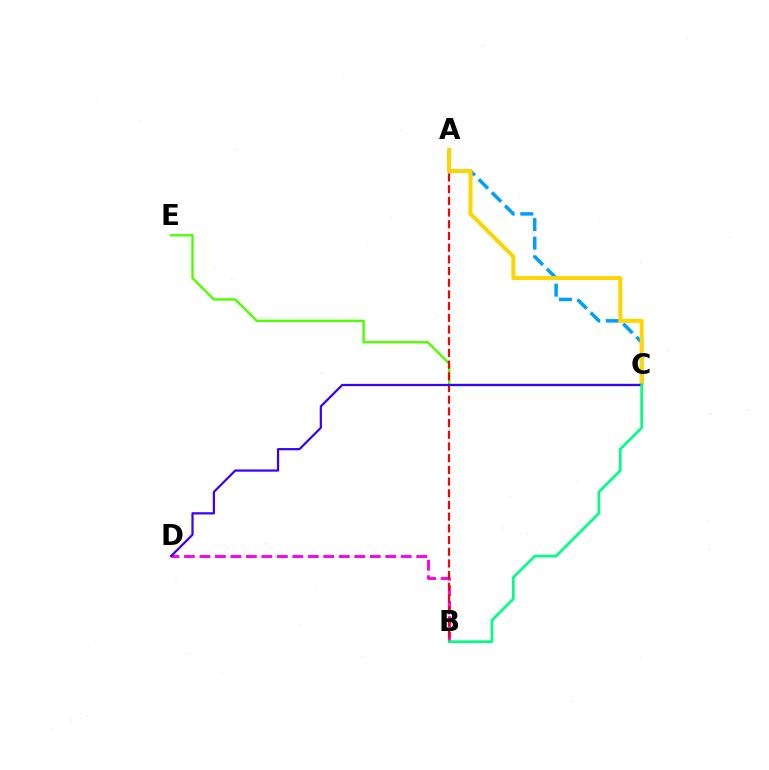{('C', 'E'): [{'color': '#4fff00', 'line_style': 'solid', 'thickness': 1.72}], ('A', 'C'): [{'color': '#009eff', 'line_style': 'dashed', 'thickness': 2.53}, {'color': '#ffd500', 'line_style': 'solid', 'thickness': 2.88}], ('B', 'D'): [{'color': '#ff00ed', 'line_style': 'dashed', 'thickness': 2.1}], ('A', 'B'): [{'color': '#ff0000', 'line_style': 'dashed', 'thickness': 1.59}], ('C', 'D'): [{'color': '#3700ff', 'line_style': 'solid', 'thickness': 1.6}], ('B', 'C'): [{'color': '#00ff86', 'line_style': 'solid', 'thickness': 1.95}]}